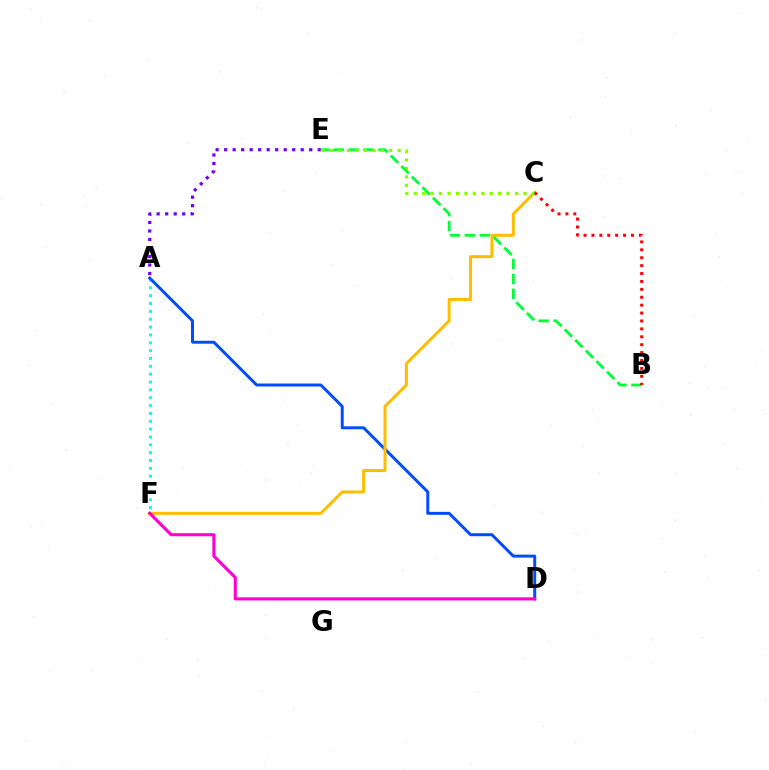{('A', 'F'): [{'color': '#00fff6', 'line_style': 'dotted', 'thickness': 2.13}], ('A', 'E'): [{'color': '#7200ff', 'line_style': 'dotted', 'thickness': 2.31}], ('A', 'D'): [{'color': '#004bff', 'line_style': 'solid', 'thickness': 2.13}], ('C', 'F'): [{'color': '#ffbd00', 'line_style': 'solid', 'thickness': 2.16}], ('D', 'F'): [{'color': '#ff00cf', 'line_style': 'solid', 'thickness': 2.22}], ('B', 'E'): [{'color': '#00ff39', 'line_style': 'dashed', 'thickness': 2.03}], ('C', 'E'): [{'color': '#84ff00', 'line_style': 'dotted', 'thickness': 2.29}], ('B', 'C'): [{'color': '#ff0000', 'line_style': 'dotted', 'thickness': 2.15}]}